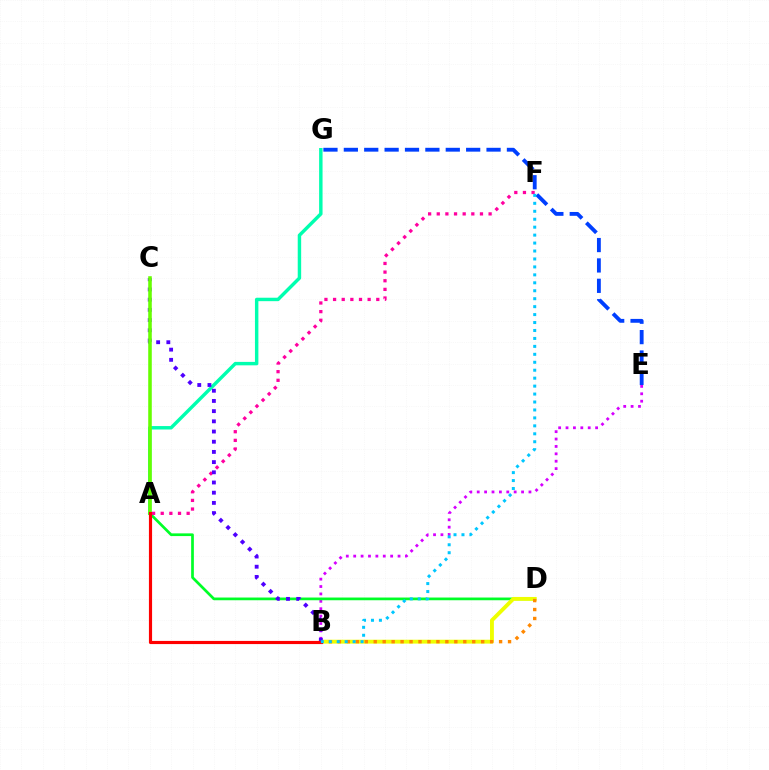{('E', 'G'): [{'color': '#003fff', 'line_style': 'dashed', 'thickness': 2.77}], ('A', 'G'): [{'color': '#00ffaf', 'line_style': 'solid', 'thickness': 2.47}], ('B', 'E'): [{'color': '#d600ff', 'line_style': 'dotted', 'thickness': 2.01}], ('A', 'D'): [{'color': '#00ff27', 'line_style': 'solid', 'thickness': 1.95}], ('B', 'D'): [{'color': '#eeff00', 'line_style': 'solid', 'thickness': 2.79}, {'color': '#ff8800', 'line_style': 'dotted', 'thickness': 2.43}], ('A', 'F'): [{'color': '#ff00a0', 'line_style': 'dotted', 'thickness': 2.35}], ('B', 'C'): [{'color': '#4f00ff', 'line_style': 'dotted', 'thickness': 2.77}], ('A', 'C'): [{'color': '#66ff00', 'line_style': 'solid', 'thickness': 2.56}], ('A', 'B'): [{'color': '#ff0000', 'line_style': 'solid', 'thickness': 2.27}], ('B', 'F'): [{'color': '#00c7ff', 'line_style': 'dotted', 'thickness': 2.16}]}